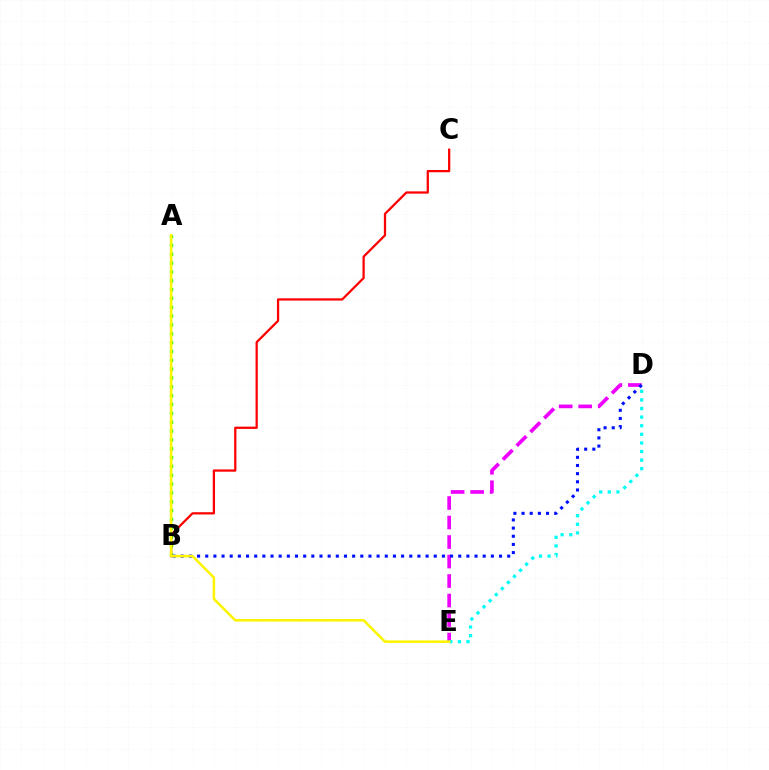{('D', 'E'): [{'color': '#ee00ff', 'line_style': 'dashed', 'thickness': 2.65}, {'color': '#00fff6', 'line_style': 'dotted', 'thickness': 2.34}], ('A', 'B'): [{'color': '#08ff00', 'line_style': 'dotted', 'thickness': 2.4}], ('B', 'C'): [{'color': '#ff0000', 'line_style': 'solid', 'thickness': 1.63}], ('B', 'D'): [{'color': '#0010ff', 'line_style': 'dotted', 'thickness': 2.22}], ('A', 'E'): [{'color': '#fcf500', 'line_style': 'solid', 'thickness': 1.84}]}